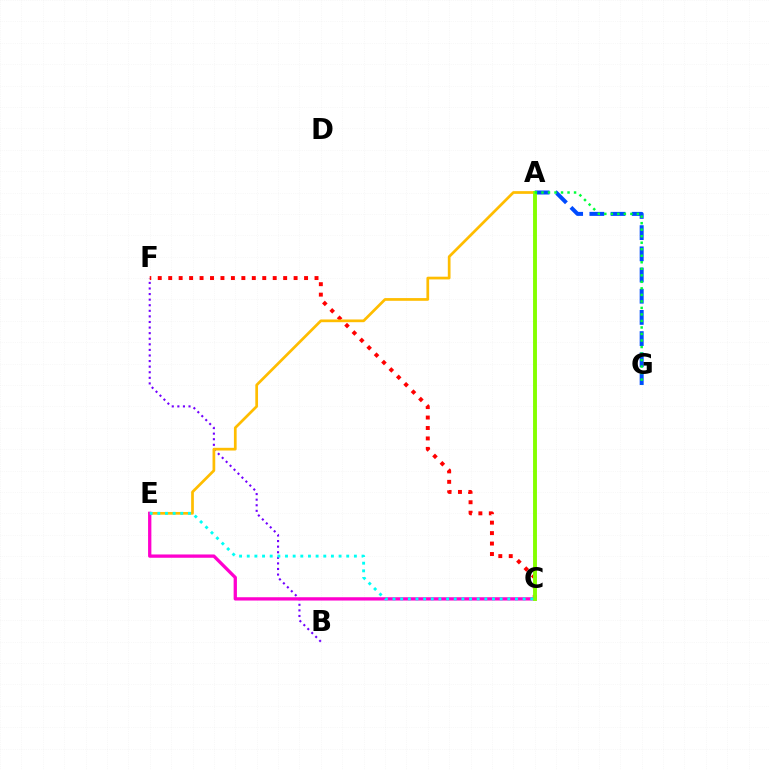{('B', 'F'): [{'color': '#7200ff', 'line_style': 'dotted', 'thickness': 1.52}], ('C', 'F'): [{'color': '#ff0000', 'line_style': 'dotted', 'thickness': 2.84}], ('A', 'E'): [{'color': '#ffbd00', 'line_style': 'solid', 'thickness': 1.96}], ('A', 'G'): [{'color': '#004bff', 'line_style': 'dashed', 'thickness': 2.88}, {'color': '#00ff39', 'line_style': 'dotted', 'thickness': 1.77}], ('C', 'E'): [{'color': '#ff00cf', 'line_style': 'solid', 'thickness': 2.37}, {'color': '#00fff6', 'line_style': 'dotted', 'thickness': 2.08}], ('A', 'C'): [{'color': '#84ff00', 'line_style': 'solid', 'thickness': 2.8}]}